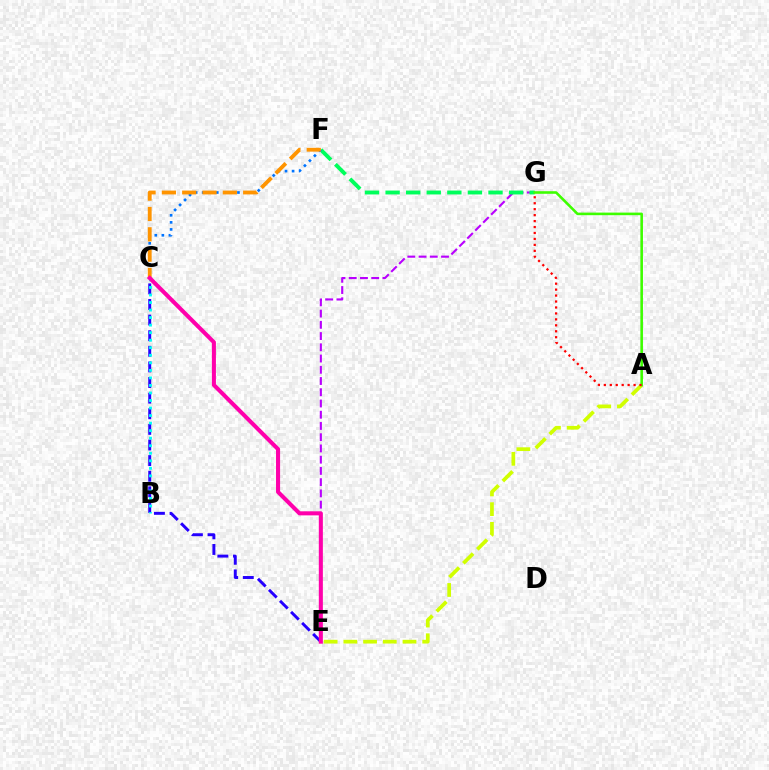{('E', 'G'): [{'color': '#b900ff', 'line_style': 'dashed', 'thickness': 1.53}], ('C', 'E'): [{'color': '#2500ff', 'line_style': 'dashed', 'thickness': 2.12}, {'color': '#ff00ac', 'line_style': 'solid', 'thickness': 2.92}], ('F', 'G'): [{'color': '#00ff5c', 'line_style': 'dashed', 'thickness': 2.8}], ('A', 'E'): [{'color': '#d1ff00', 'line_style': 'dashed', 'thickness': 2.68}], ('A', 'G'): [{'color': '#3dff00', 'line_style': 'solid', 'thickness': 1.86}, {'color': '#ff0000', 'line_style': 'dotted', 'thickness': 1.62}], ('C', 'F'): [{'color': '#0074ff', 'line_style': 'dotted', 'thickness': 1.92}, {'color': '#ff9400', 'line_style': 'dashed', 'thickness': 2.76}], ('B', 'C'): [{'color': '#00fff6', 'line_style': 'dotted', 'thickness': 2.05}]}